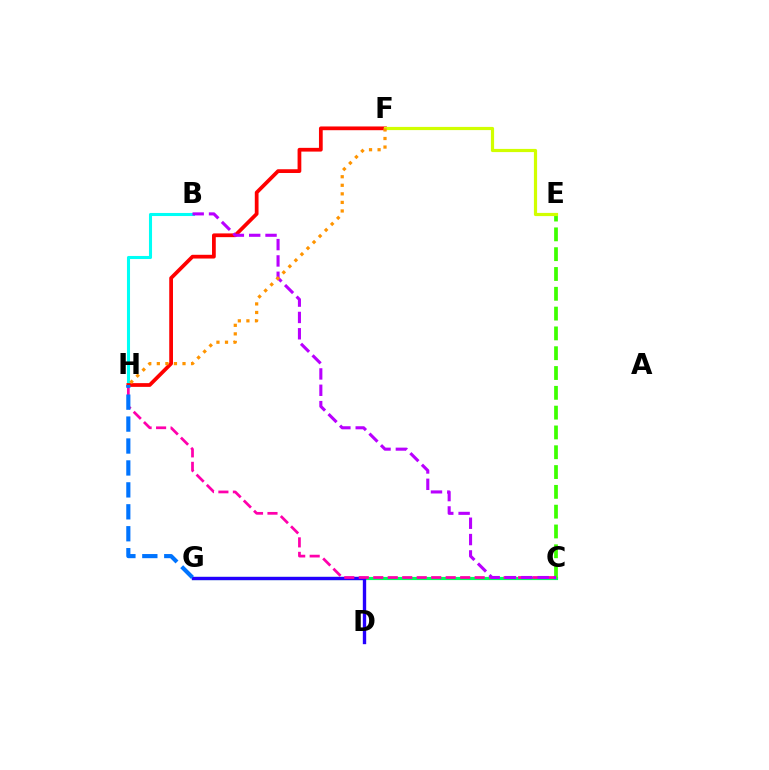{('C', 'G'): [{'color': '#00ff5c', 'line_style': 'solid', 'thickness': 2.27}], ('D', 'G'): [{'color': '#2500ff', 'line_style': 'solid', 'thickness': 2.42}], ('C', 'H'): [{'color': '#ff00ac', 'line_style': 'dashed', 'thickness': 1.97}], ('B', 'H'): [{'color': '#00fff6', 'line_style': 'solid', 'thickness': 2.21}], ('F', 'H'): [{'color': '#ff0000', 'line_style': 'solid', 'thickness': 2.7}, {'color': '#ff9400', 'line_style': 'dotted', 'thickness': 2.33}], ('C', 'E'): [{'color': '#3dff00', 'line_style': 'dashed', 'thickness': 2.69}], ('E', 'F'): [{'color': '#d1ff00', 'line_style': 'solid', 'thickness': 2.29}], ('B', 'C'): [{'color': '#b900ff', 'line_style': 'dashed', 'thickness': 2.22}], ('G', 'H'): [{'color': '#0074ff', 'line_style': 'dashed', 'thickness': 2.98}]}